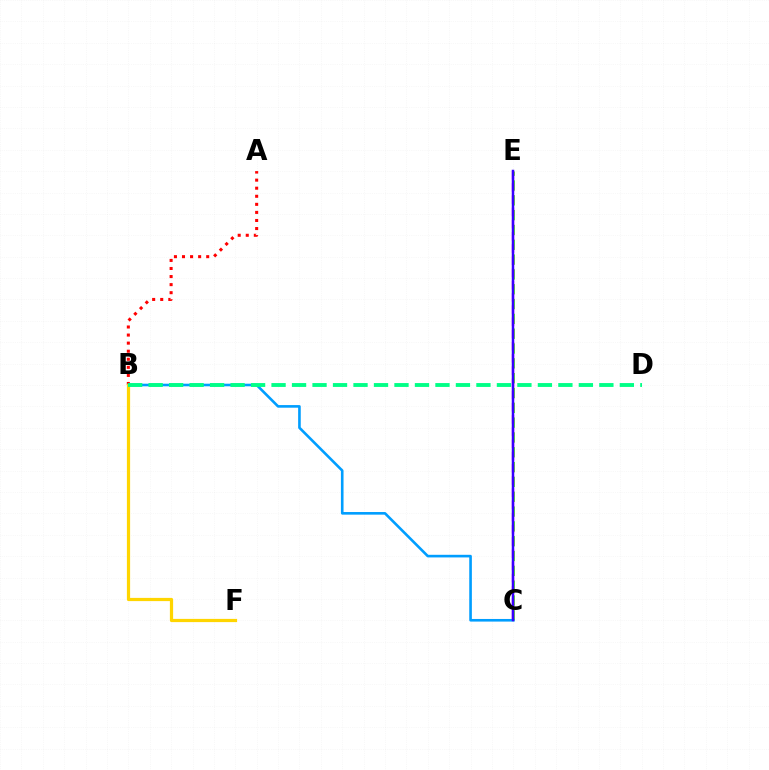{('A', 'B'): [{'color': '#ff0000', 'line_style': 'dotted', 'thickness': 2.19}], ('C', 'E'): [{'color': '#4fff00', 'line_style': 'dashed', 'thickness': 2.01}, {'color': '#ff00ed', 'line_style': 'dashed', 'thickness': 1.66}, {'color': '#3700ff', 'line_style': 'solid', 'thickness': 1.8}], ('B', 'C'): [{'color': '#009eff', 'line_style': 'solid', 'thickness': 1.89}], ('B', 'F'): [{'color': '#ffd500', 'line_style': 'solid', 'thickness': 2.32}], ('B', 'D'): [{'color': '#00ff86', 'line_style': 'dashed', 'thickness': 2.78}]}